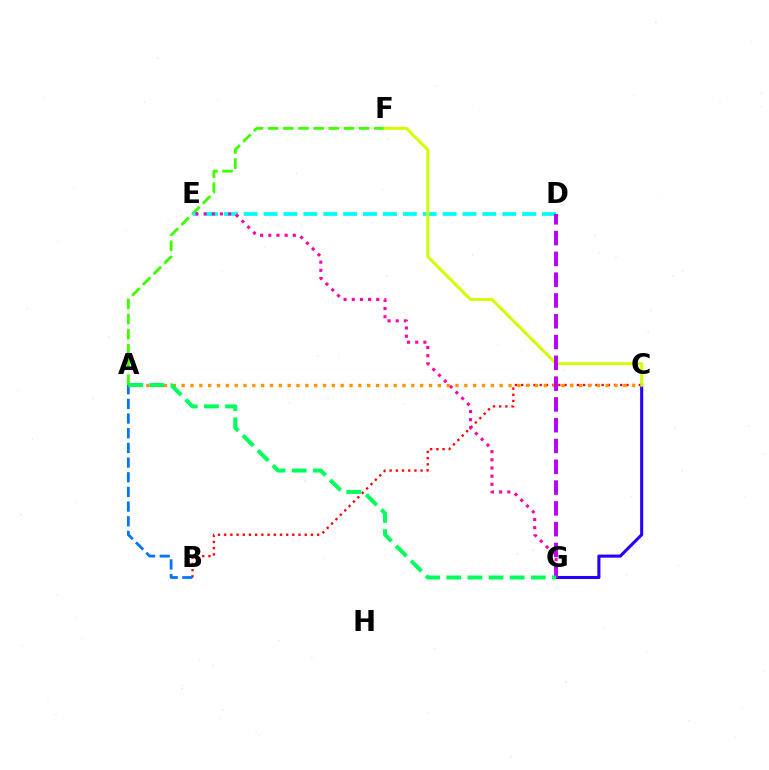{('B', 'C'): [{'color': '#ff0000', 'line_style': 'dotted', 'thickness': 1.68}], ('C', 'G'): [{'color': '#2500ff', 'line_style': 'solid', 'thickness': 2.21}], ('A', 'F'): [{'color': '#3dff00', 'line_style': 'dashed', 'thickness': 2.06}], ('D', 'E'): [{'color': '#00fff6', 'line_style': 'dashed', 'thickness': 2.7}], ('E', 'G'): [{'color': '#ff00ac', 'line_style': 'dotted', 'thickness': 2.22}], ('A', 'B'): [{'color': '#0074ff', 'line_style': 'dashed', 'thickness': 1.99}], ('A', 'C'): [{'color': '#ff9400', 'line_style': 'dotted', 'thickness': 2.4}], ('C', 'F'): [{'color': '#d1ff00', 'line_style': 'solid', 'thickness': 2.14}], ('D', 'G'): [{'color': '#b900ff', 'line_style': 'dashed', 'thickness': 2.82}], ('A', 'G'): [{'color': '#00ff5c', 'line_style': 'dashed', 'thickness': 2.87}]}